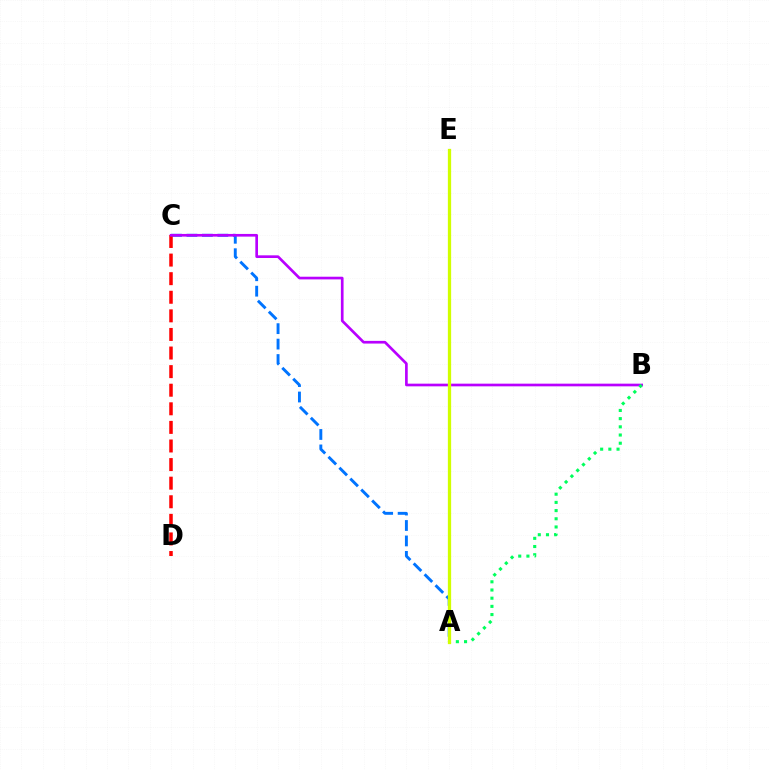{('A', 'C'): [{'color': '#0074ff', 'line_style': 'dashed', 'thickness': 2.1}], ('C', 'D'): [{'color': '#ff0000', 'line_style': 'dashed', 'thickness': 2.53}], ('B', 'C'): [{'color': '#b900ff', 'line_style': 'solid', 'thickness': 1.93}], ('A', 'B'): [{'color': '#00ff5c', 'line_style': 'dotted', 'thickness': 2.23}], ('A', 'E'): [{'color': '#d1ff00', 'line_style': 'solid', 'thickness': 2.36}]}